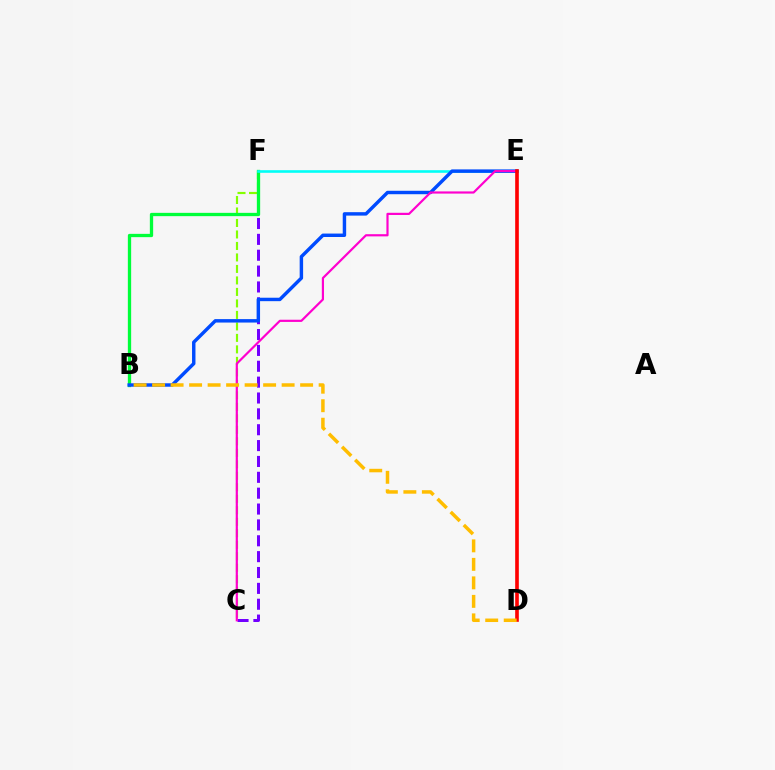{('C', 'F'): [{'color': '#84ff00', 'line_style': 'dashed', 'thickness': 1.56}, {'color': '#7200ff', 'line_style': 'dashed', 'thickness': 2.16}], ('B', 'F'): [{'color': '#00ff39', 'line_style': 'solid', 'thickness': 2.38}], ('E', 'F'): [{'color': '#00fff6', 'line_style': 'solid', 'thickness': 1.88}], ('B', 'E'): [{'color': '#004bff', 'line_style': 'solid', 'thickness': 2.48}], ('C', 'E'): [{'color': '#ff00cf', 'line_style': 'solid', 'thickness': 1.58}], ('D', 'E'): [{'color': '#ff0000', 'line_style': 'solid', 'thickness': 2.62}], ('B', 'D'): [{'color': '#ffbd00', 'line_style': 'dashed', 'thickness': 2.51}]}